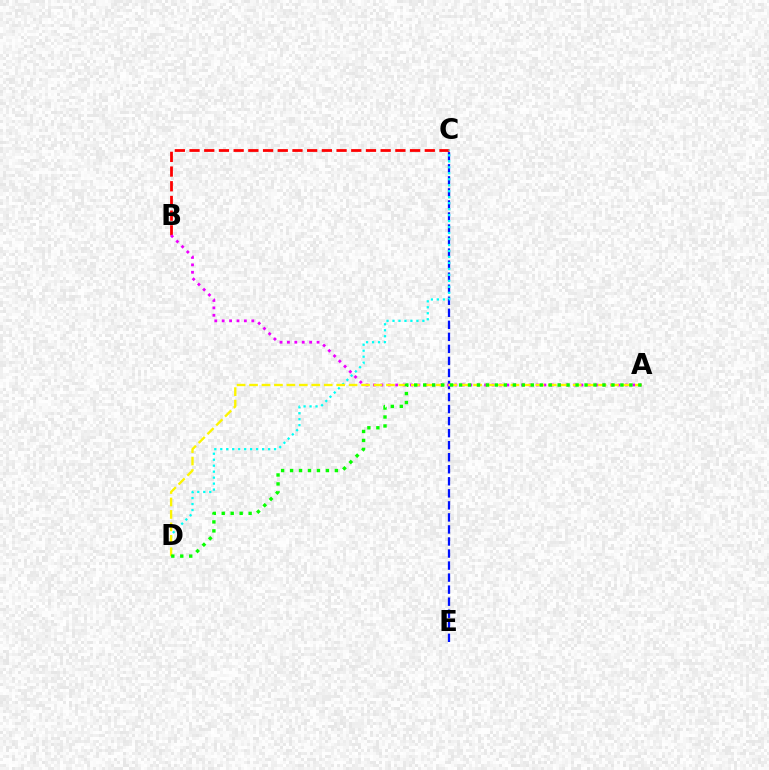{('C', 'E'): [{'color': '#0010ff', 'line_style': 'dashed', 'thickness': 1.64}], ('B', 'C'): [{'color': '#ff0000', 'line_style': 'dashed', 'thickness': 2.0}], ('A', 'B'): [{'color': '#ee00ff', 'line_style': 'dotted', 'thickness': 2.01}], ('C', 'D'): [{'color': '#00fff6', 'line_style': 'dotted', 'thickness': 1.62}], ('A', 'D'): [{'color': '#fcf500', 'line_style': 'dashed', 'thickness': 1.69}, {'color': '#08ff00', 'line_style': 'dotted', 'thickness': 2.44}]}